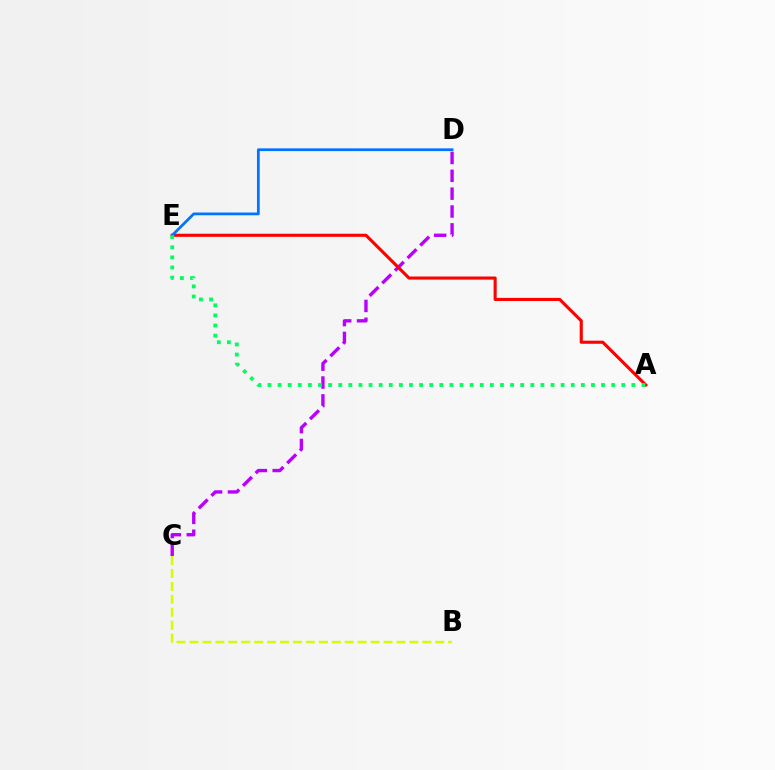{('C', 'D'): [{'color': '#b900ff', 'line_style': 'dashed', 'thickness': 2.43}], ('A', 'E'): [{'color': '#ff0000', 'line_style': 'solid', 'thickness': 2.24}, {'color': '#00ff5c', 'line_style': 'dotted', 'thickness': 2.75}], ('D', 'E'): [{'color': '#0074ff', 'line_style': 'solid', 'thickness': 1.98}], ('B', 'C'): [{'color': '#d1ff00', 'line_style': 'dashed', 'thickness': 1.76}]}